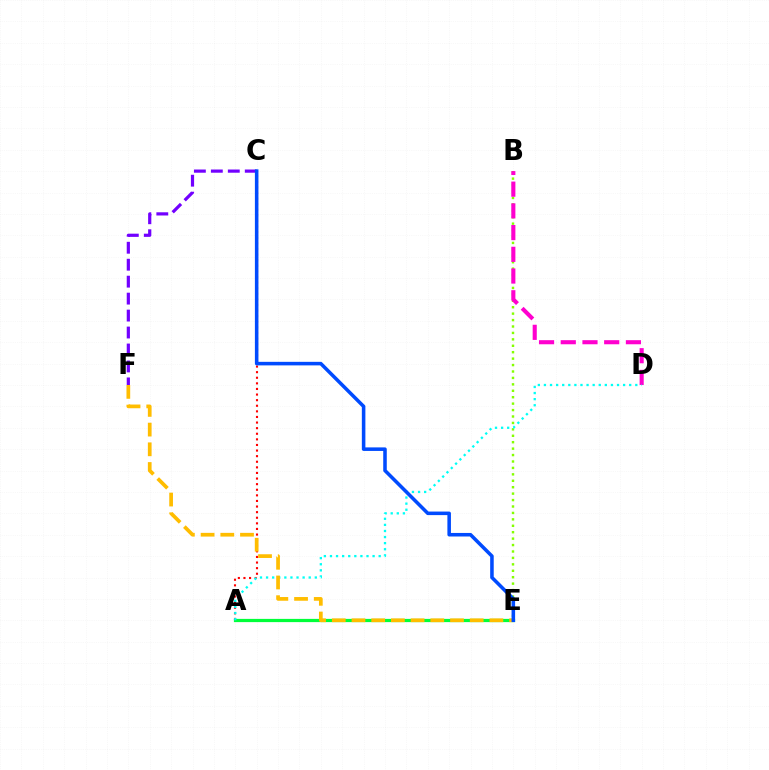{('B', 'E'): [{'color': '#84ff00', 'line_style': 'dotted', 'thickness': 1.75}], ('C', 'F'): [{'color': '#7200ff', 'line_style': 'dashed', 'thickness': 2.3}], ('A', 'E'): [{'color': '#00ff39', 'line_style': 'solid', 'thickness': 2.32}], ('B', 'D'): [{'color': '#ff00cf', 'line_style': 'dashed', 'thickness': 2.95}], ('A', 'C'): [{'color': '#ff0000', 'line_style': 'dotted', 'thickness': 1.52}], ('A', 'D'): [{'color': '#00fff6', 'line_style': 'dotted', 'thickness': 1.65}], ('E', 'F'): [{'color': '#ffbd00', 'line_style': 'dashed', 'thickness': 2.68}], ('C', 'E'): [{'color': '#004bff', 'line_style': 'solid', 'thickness': 2.55}]}